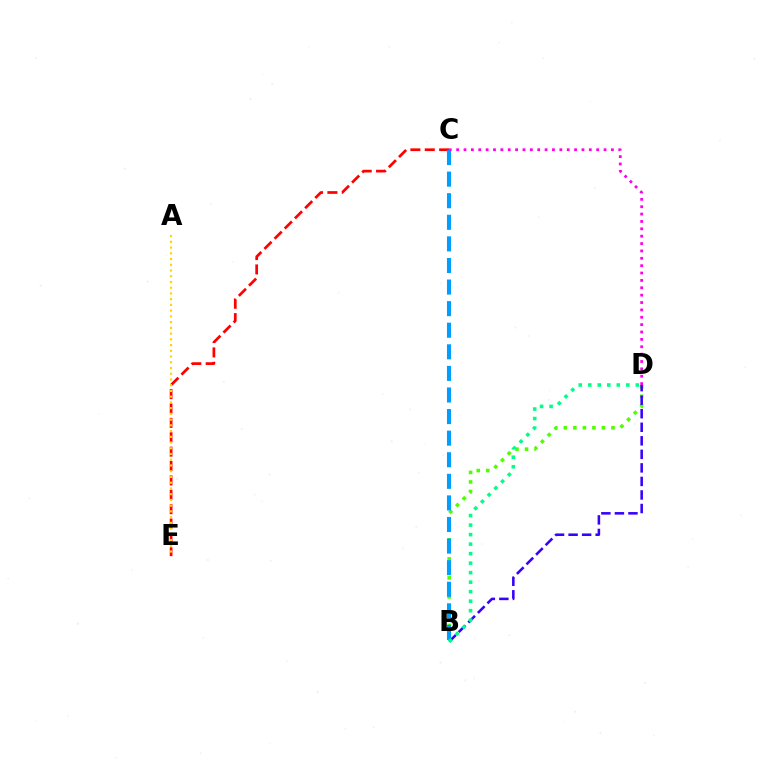{('B', 'D'): [{'color': '#4fff00', 'line_style': 'dotted', 'thickness': 2.59}, {'color': '#3700ff', 'line_style': 'dashed', 'thickness': 1.84}, {'color': '#00ff86', 'line_style': 'dotted', 'thickness': 2.58}], ('C', 'E'): [{'color': '#ff0000', 'line_style': 'dashed', 'thickness': 1.95}], ('B', 'C'): [{'color': '#009eff', 'line_style': 'dashed', 'thickness': 2.93}], ('A', 'E'): [{'color': '#ffd500', 'line_style': 'dotted', 'thickness': 1.56}], ('C', 'D'): [{'color': '#ff00ed', 'line_style': 'dotted', 'thickness': 2.0}]}